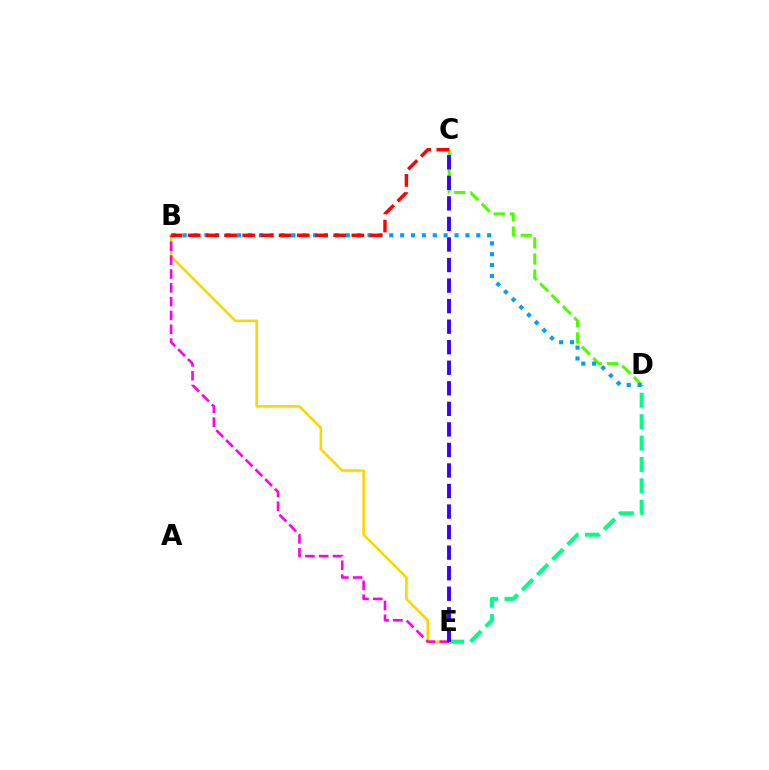{('D', 'E'): [{'color': '#00ff86', 'line_style': 'dashed', 'thickness': 2.91}], ('B', 'E'): [{'color': '#ffd500', 'line_style': 'solid', 'thickness': 1.86}, {'color': '#ff00ed', 'line_style': 'dashed', 'thickness': 1.88}], ('C', 'D'): [{'color': '#4fff00', 'line_style': 'dashed', 'thickness': 2.19}], ('B', 'D'): [{'color': '#009eff', 'line_style': 'dotted', 'thickness': 2.95}], ('C', 'E'): [{'color': '#3700ff', 'line_style': 'dashed', 'thickness': 2.79}], ('B', 'C'): [{'color': '#ff0000', 'line_style': 'dashed', 'thickness': 2.47}]}